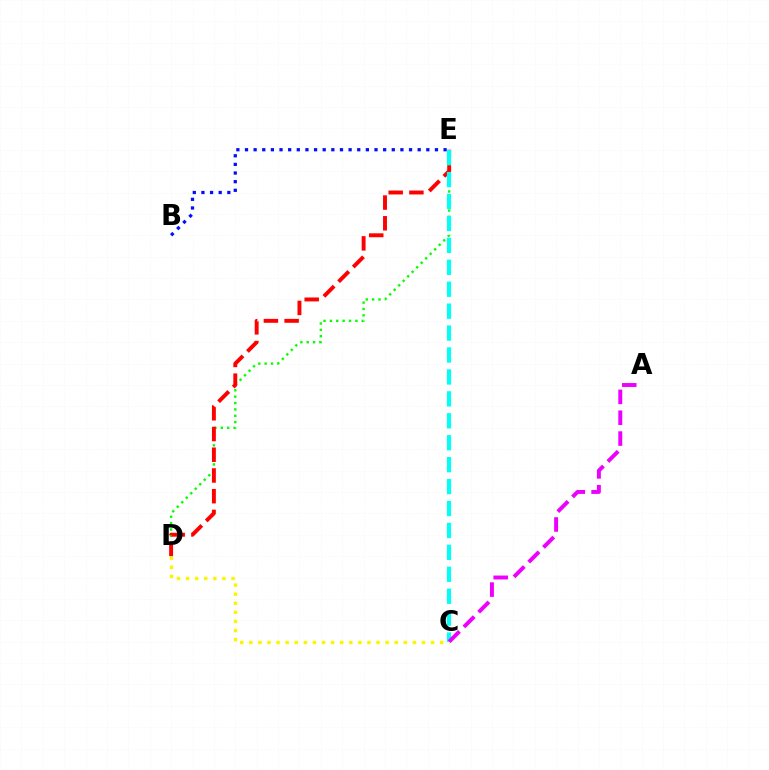{('B', 'E'): [{'color': '#0010ff', 'line_style': 'dotted', 'thickness': 2.35}], ('C', 'D'): [{'color': '#fcf500', 'line_style': 'dotted', 'thickness': 2.47}], ('D', 'E'): [{'color': '#08ff00', 'line_style': 'dotted', 'thickness': 1.73}, {'color': '#ff0000', 'line_style': 'dashed', 'thickness': 2.82}], ('C', 'E'): [{'color': '#00fff6', 'line_style': 'dashed', 'thickness': 2.98}], ('A', 'C'): [{'color': '#ee00ff', 'line_style': 'dashed', 'thickness': 2.83}]}